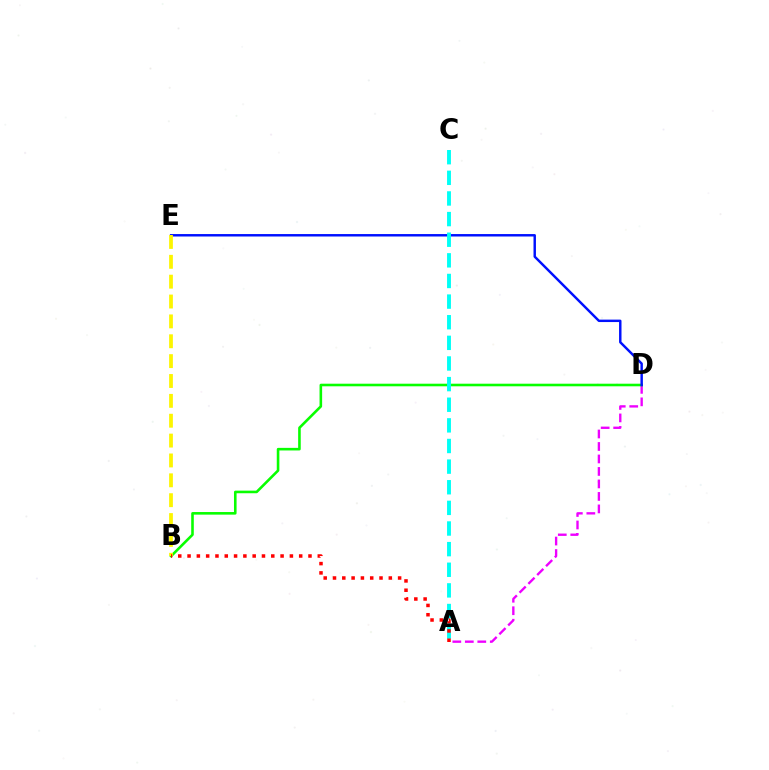{('A', 'D'): [{'color': '#ee00ff', 'line_style': 'dashed', 'thickness': 1.7}], ('B', 'D'): [{'color': '#08ff00', 'line_style': 'solid', 'thickness': 1.87}], ('D', 'E'): [{'color': '#0010ff', 'line_style': 'solid', 'thickness': 1.76}], ('B', 'E'): [{'color': '#fcf500', 'line_style': 'dashed', 'thickness': 2.7}], ('A', 'C'): [{'color': '#00fff6', 'line_style': 'dashed', 'thickness': 2.8}], ('A', 'B'): [{'color': '#ff0000', 'line_style': 'dotted', 'thickness': 2.53}]}